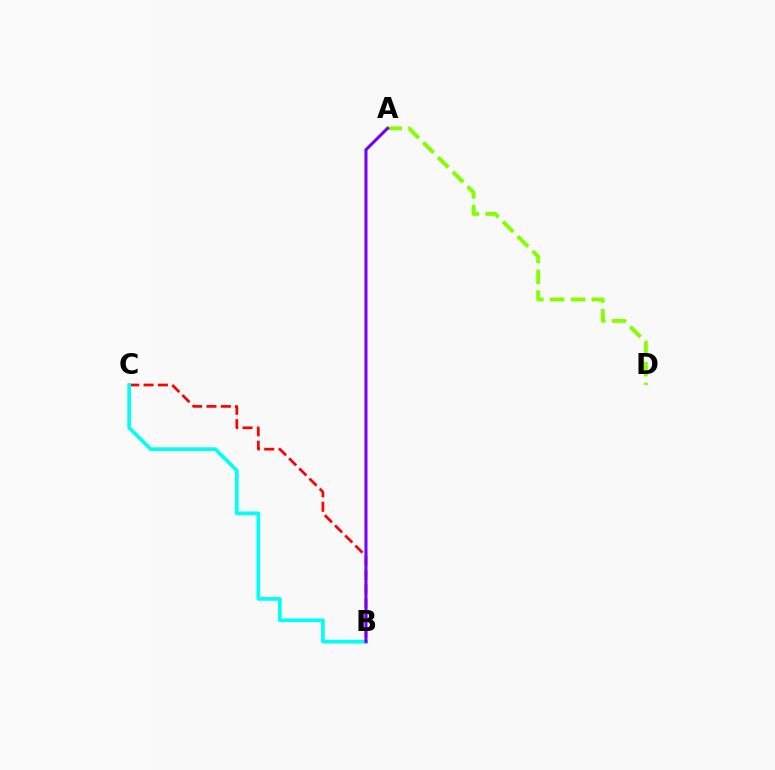{('A', 'D'): [{'color': '#84ff00', 'line_style': 'dashed', 'thickness': 2.83}], ('B', 'C'): [{'color': '#ff0000', 'line_style': 'dashed', 'thickness': 1.95}, {'color': '#00fff6', 'line_style': 'solid', 'thickness': 2.66}], ('A', 'B'): [{'color': '#7200ff', 'line_style': 'solid', 'thickness': 2.18}]}